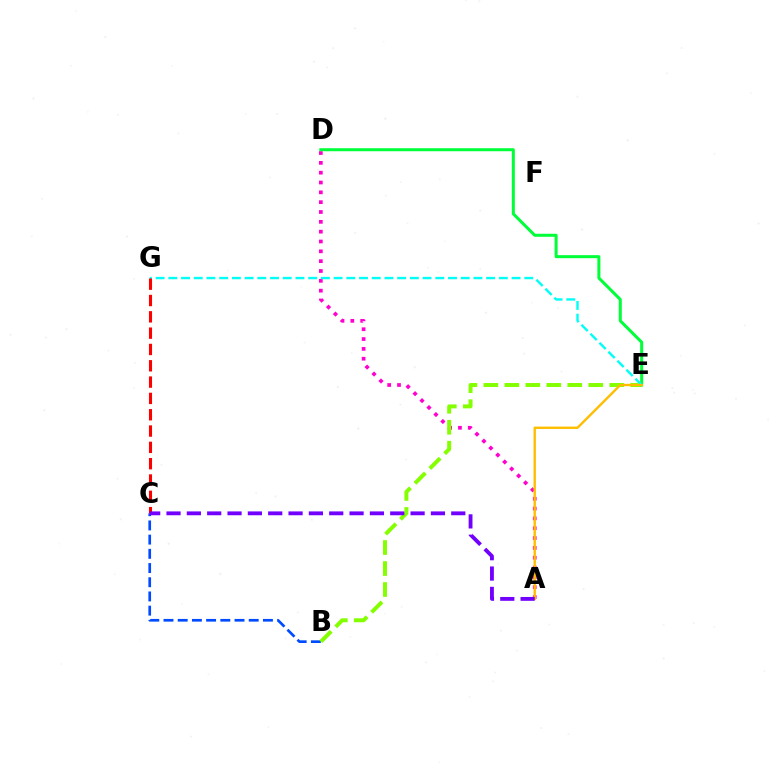{('B', 'C'): [{'color': '#004bff', 'line_style': 'dashed', 'thickness': 1.93}], ('A', 'D'): [{'color': '#ff00cf', 'line_style': 'dotted', 'thickness': 2.67}], ('B', 'E'): [{'color': '#84ff00', 'line_style': 'dashed', 'thickness': 2.85}], ('D', 'E'): [{'color': '#00ff39', 'line_style': 'solid', 'thickness': 2.18}], ('E', 'G'): [{'color': '#00fff6', 'line_style': 'dashed', 'thickness': 1.73}], ('C', 'G'): [{'color': '#ff0000', 'line_style': 'dashed', 'thickness': 2.22}], ('A', 'E'): [{'color': '#ffbd00', 'line_style': 'solid', 'thickness': 1.71}], ('A', 'C'): [{'color': '#7200ff', 'line_style': 'dashed', 'thickness': 2.76}]}